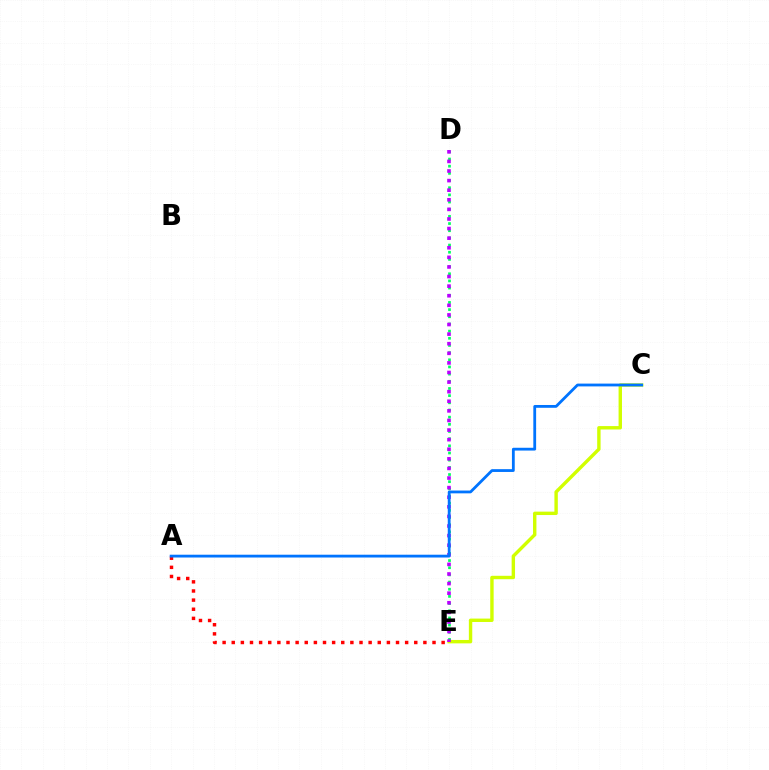{('A', 'E'): [{'color': '#ff0000', 'line_style': 'dotted', 'thickness': 2.48}], ('D', 'E'): [{'color': '#00ff5c', 'line_style': 'dotted', 'thickness': 1.95}, {'color': '#b900ff', 'line_style': 'dotted', 'thickness': 2.61}], ('C', 'E'): [{'color': '#d1ff00', 'line_style': 'solid', 'thickness': 2.45}], ('A', 'C'): [{'color': '#0074ff', 'line_style': 'solid', 'thickness': 2.02}]}